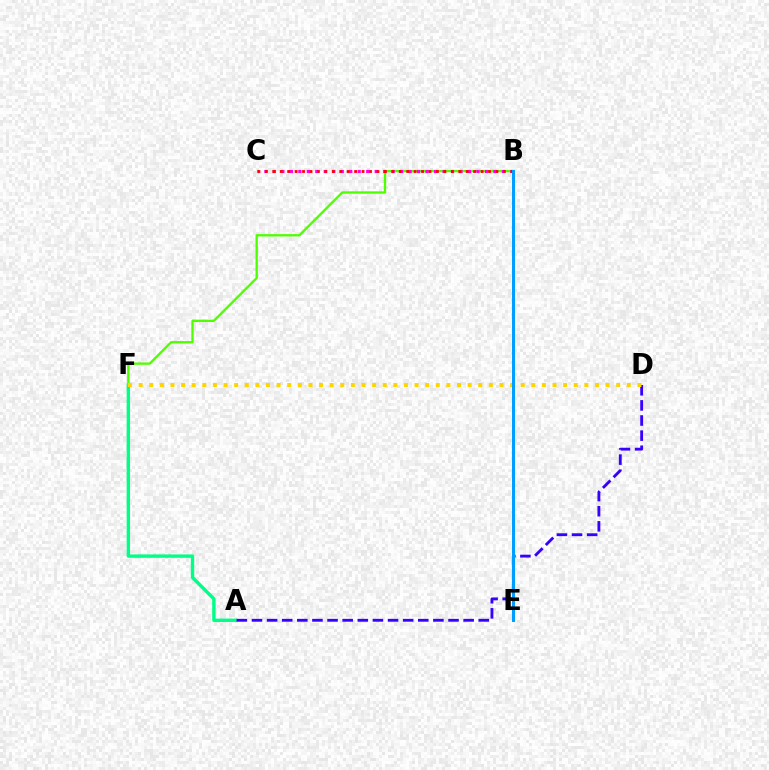{('A', 'F'): [{'color': '#00ff86', 'line_style': 'solid', 'thickness': 2.44}], ('B', 'F'): [{'color': '#4fff00', 'line_style': 'solid', 'thickness': 1.67}], ('A', 'D'): [{'color': '#3700ff', 'line_style': 'dashed', 'thickness': 2.05}], ('D', 'F'): [{'color': '#ffd500', 'line_style': 'dotted', 'thickness': 2.88}], ('B', 'C'): [{'color': '#ff00ed', 'line_style': 'dotted', 'thickness': 2.3}, {'color': '#ff0000', 'line_style': 'dotted', 'thickness': 2.02}], ('B', 'E'): [{'color': '#009eff', 'line_style': 'solid', 'thickness': 2.15}]}